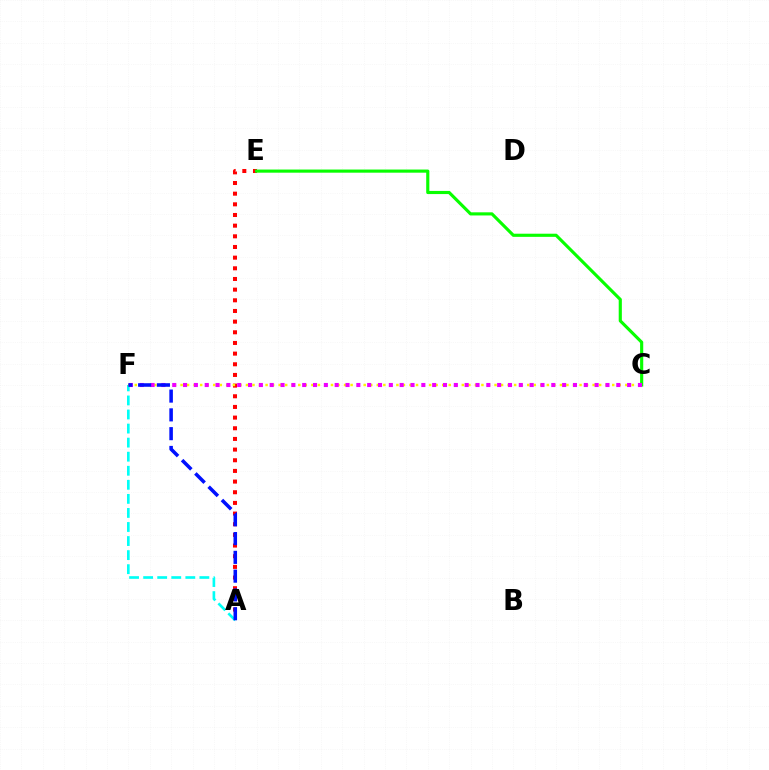{('A', 'E'): [{'color': '#ff0000', 'line_style': 'dotted', 'thickness': 2.9}], ('A', 'F'): [{'color': '#00fff6', 'line_style': 'dashed', 'thickness': 1.91}, {'color': '#0010ff', 'line_style': 'dashed', 'thickness': 2.55}], ('C', 'E'): [{'color': '#08ff00', 'line_style': 'solid', 'thickness': 2.26}], ('C', 'F'): [{'color': '#fcf500', 'line_style': 'dotted', 'thickness': 1.78}, {'color': '#ee00ff', 'line_style': 'dotted', 'thickness': 2.94}]}